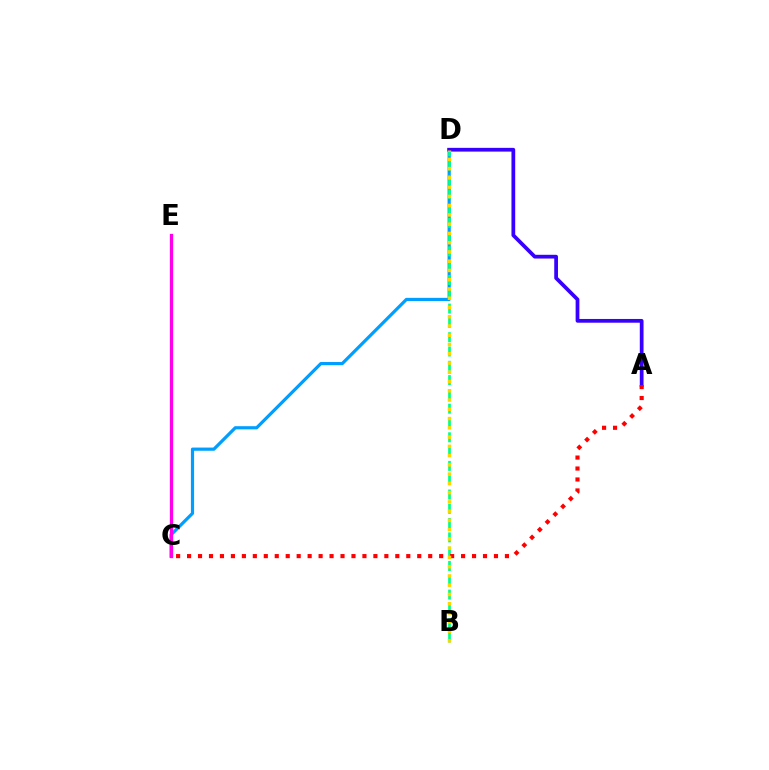{('C', 'E'): [{'color': '#4fff00', 'line_style': 'solid', 'thickness': 2.07}, {'color': '#ff00ed', 'line_style': 'solid', 'thickness': 2.37}], ('C', 'D'): [{'color': '#009eff', 'line_style': 'solid', 'thickness': 2.3}], ('B', 'D'): [{'color': '#00ff86', 'line_style': 'dashed', 'thickness': 1.94}, {'color': '#ffd500', 'line_style': 'dotted', 'thickness': 2.52}], ('A', 'D'): [{'color': '#3700ff', 'line_style': 'solid', 'thickness': 2.69}], ('A', 'C'): [{'color': '#ff0000', 'line_style': 'dotted', 'thickness': 2.98}]}